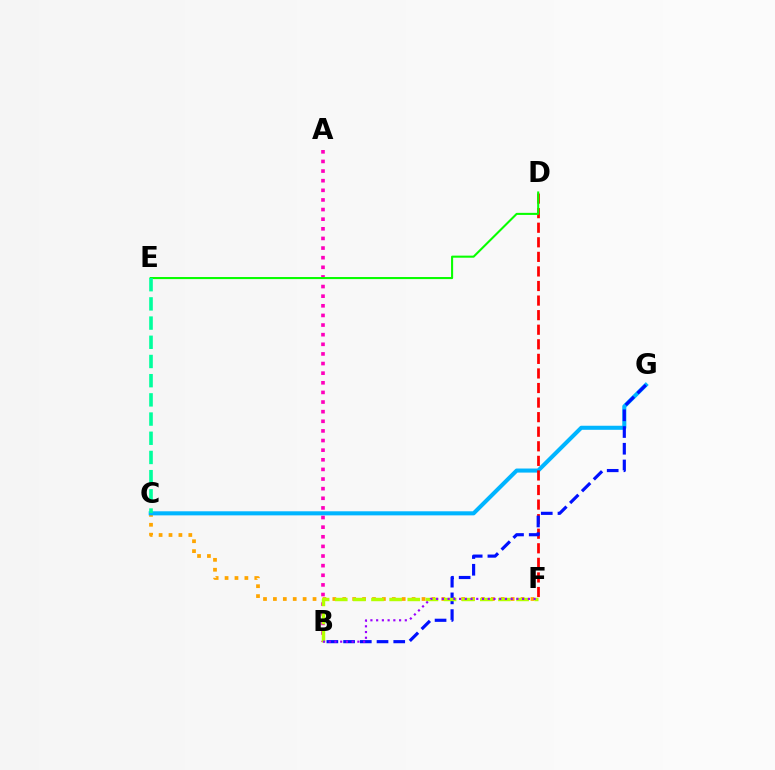{('C', 'F'): [{'color': '#ffa500', 'line_style': 'dotted', 'thickness': 2.69}], ('C', 'G'): [{'color': '#00b5ff', 'line_style': 'solid', 'thickness': 2.93}], ('D', 'F'): [{'color': '#ff0000', 'line_style': 'dashed', 'thickness': 1.98}], ('B', 'G'): [{'color': '#0010ff', 'line_style': 'dashed', 'thickness': 2.27}], ('A', 'B'): [{'color': '#ff00bd', 'line_style': 'dotted', 'thickness': 2.61}], ('D', 'E'): [{'color': '#08ff00', 'line_style': 'solid', 'thickness': 1.5}], ('C', 'E'): [{'color': '#00ff9d', 'line_style': 'dashed', 'thickness': 2.61}], ('B', 'F'): [{'color': '#b3ff00', 'line_style': 'dashed', 'thickness': 2.46}, {'color': '#9b00ff', 'line_style': 'dotted', 'thickness': 1.56}]}